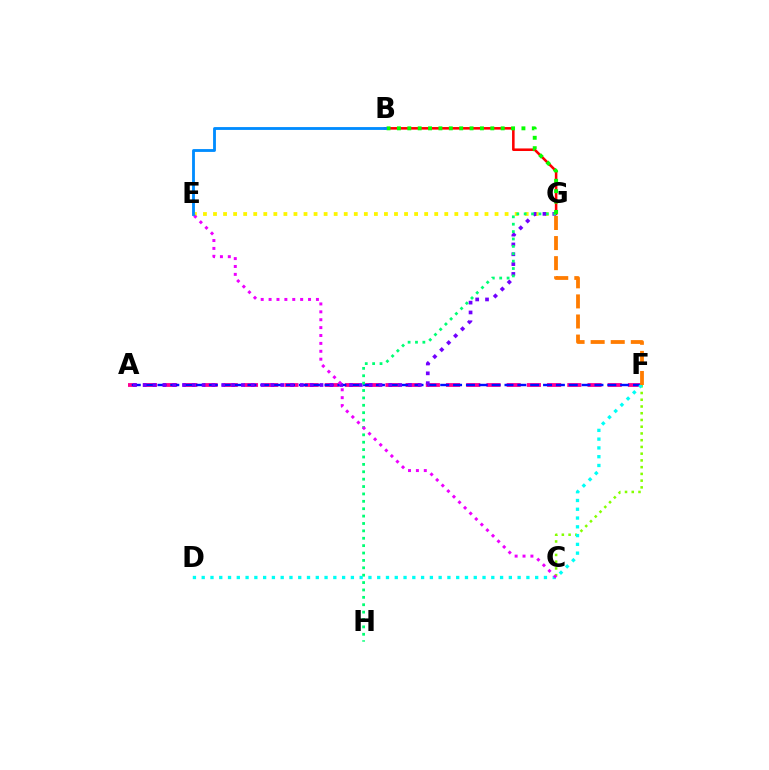{('E', 'G'): [{'color': '#fcf500', 'line_style': 'dotted', 'thickness': 2.73}], ('B', 'G'): [{'color': '#ff0000', 'line_style': 'solid', 'thickness': 1.84}, {'color': '#08ff00', 'line_style': 'dotted', 'thickness': 2.82}], ('A', 'F'): [{'color': '#ff0094', 'line_style': 'dashed', 'thickness': 2.75}, {'color': '#0010ff', 'line_style': 'dashed', 'thickness': 1.75}], ('C', 'F'): [{'color': '#84ff00', 'line_style': 'dotted', 'thickness': 1.83}], ('A', 'G'): [{'color': '#7200ff', 'line_style': 'dotted', 'thickness': 2.67}], ('G', 'H'): [{'color': '#00ff74', 'line_style': 'dotted', 'thickness': 2.01}], ('D', 'F'): [{'color': '#00fff6', 'line_style': 'dotted', 'thickness': 2.38}], ('C', 'E'): [{'color': '#ee00ff', 'line_style': 'dotted', 'thickness': 2.14}], ('F', 'G'): [{'color': '#ff7c00', 'line_style': 'dashed', 'thickness': 2.73}], ('B', 'E'): [{'color': '#008cff', 'line_style': 'solid', 'thickness': 2.04}]}